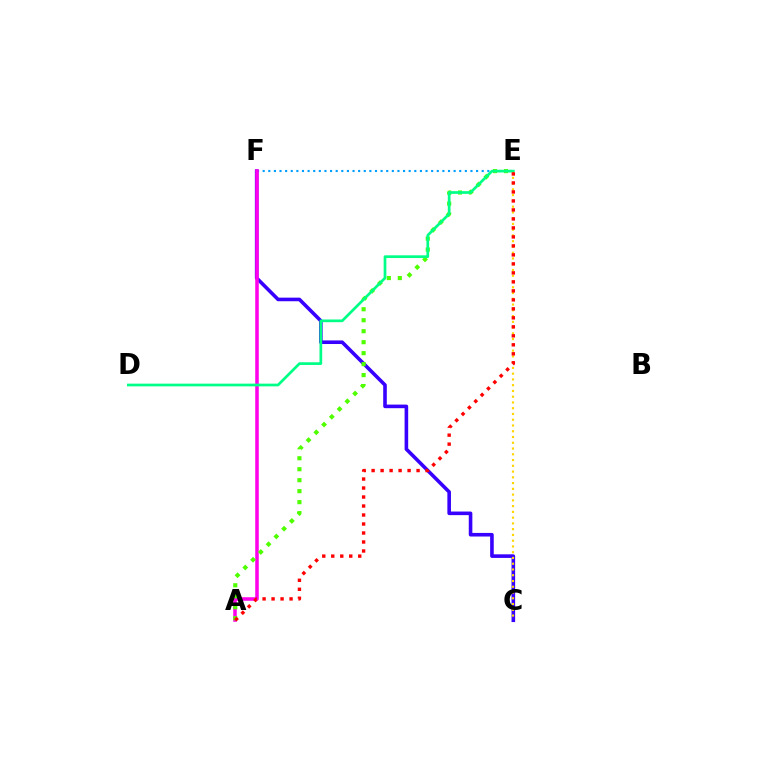{('E', 'F'): [{'color': '#009eff', 'line_style': 'dotted', 'thickness': 1.53}], ('C', 'F'): [{'color': '#3700ff', 'line_style': 'solid', 'thickness': 2.58}], ('A', 'F'): [{'color': '#ff00ed', 'line_style': 'solid', 'thickness': 2.55}], ('A', 'E'): [{'color': '#4fff00', 'line_style': 'dotted', 'thickness': 2.98}, {'color': '#ff0000', 'line_style': 'dotted', 'thickness': 2.44}], ('C', 'E'): [{'color': '#ffd500', 'line_style': 'dotted', 'thickness': 1.56}], ('D', 'E'): [{'color': '#00ff86', 'line_style': 'solid', 'thickness': 1.95}]}